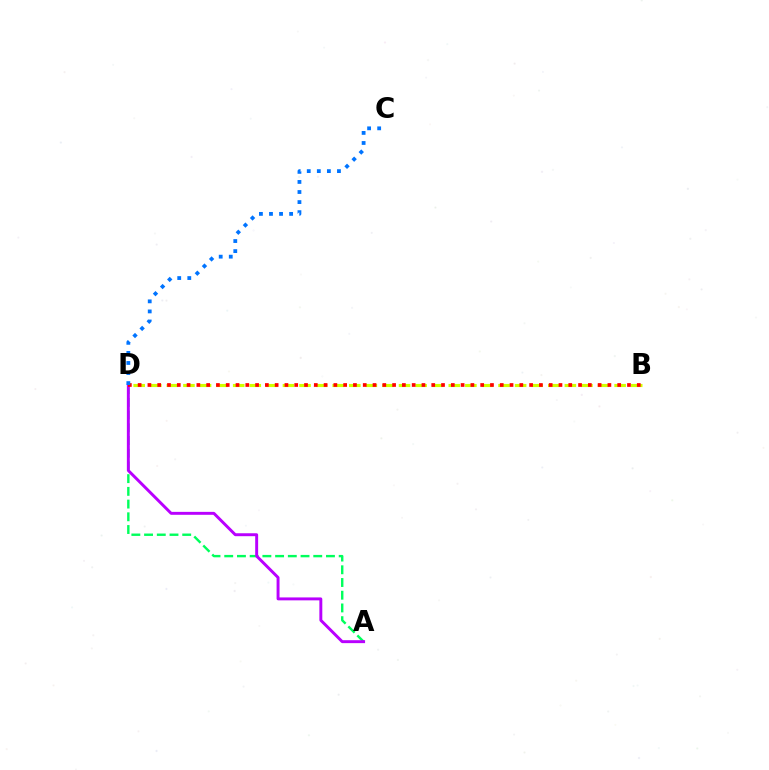{('A', 'D'): [{'color': '#00ff5c', 'line_style': 'dashed', 'thickness': 1.73}, {'color': '#b900ff', 'line_style': 'solid', 'thickness': 2.11}], ('B', 'D'): [{'color': '#d1ff00', 'line_style': 'dashed', 'thickness': 2.25}, {'color': '#ff0000', 'line_style': 'dotted', 'thickness': 2.66}], ('C', 'D'): [{'color': '#0074ff', 'line_style': 'dotted', 'thickness': 2.74}]}